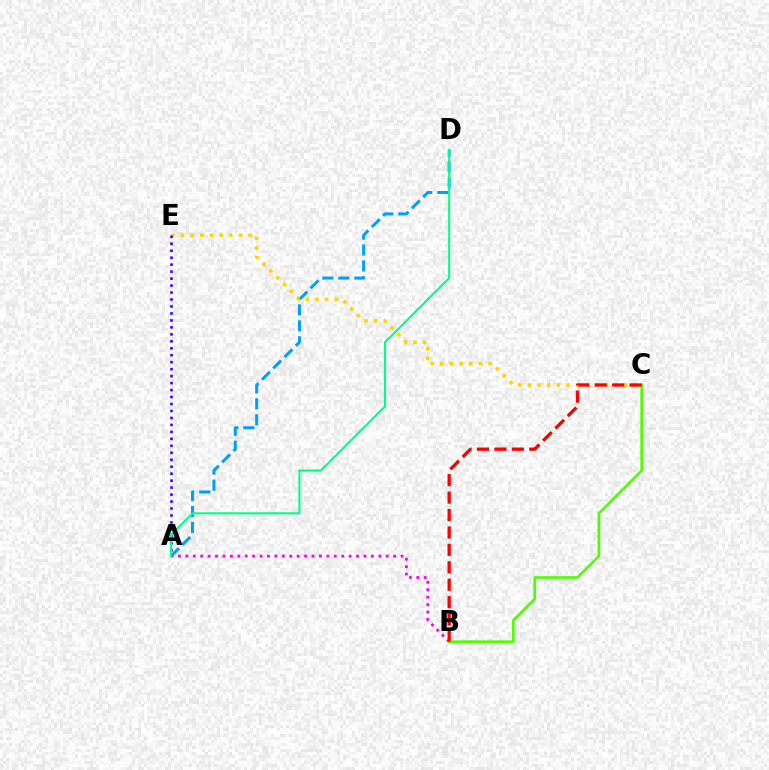{('A', 'D'): [{'color': '#009eff', 'line_style': 'dashed', 'thickness': 2.17}, {'color': '#00ff86', 'line_style': 'solid', 'thickness': 1.51}], ('A', 'B'): [{'color': '#ff00ed', 'line_style': 'dotted', 'thickness': 2.02}], ('C', 'E'): [{'color': '#ffd500', 'line_style': 'dotted', 'thickness': 2.62}], ('B', 'C'): [{'color': '#4fff00', 'line_style': 'solid', 'thickness': 1.89}, {'color': '#ff0000', 'line_style': 'dashed', 'thickness': 2.37}], ('A', 'E'): [{'color': '#3700ff', 'line_style': 'dotted', 'thickness': 1.89}]}